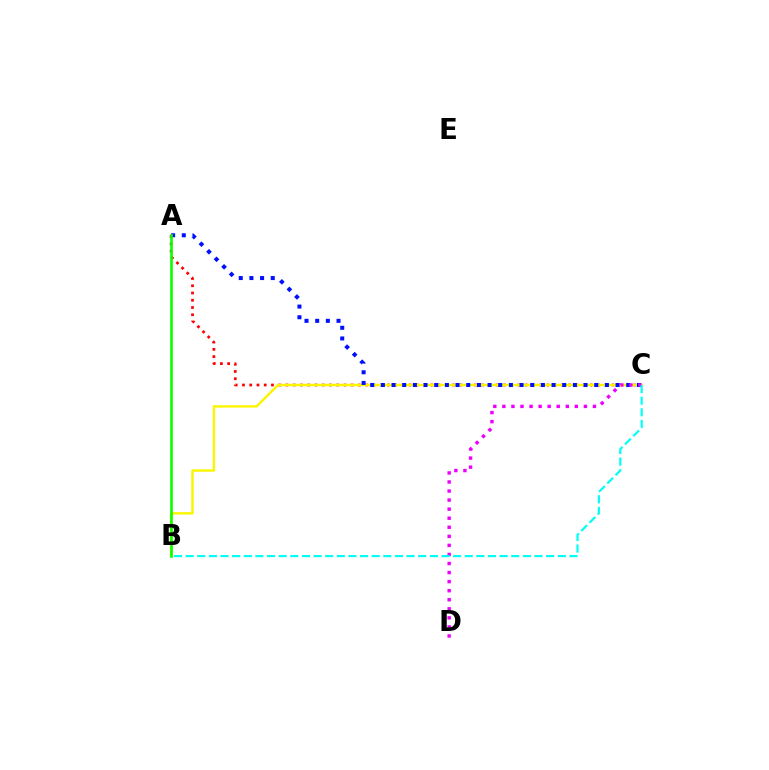{('A', 'C'): [{'color': '#ff0000', 'line_style': 'dotted', 'thickness': 1.97}, {'color': '#0010ff', 'line_style': 'dotted', 'thickness': 2.9}], ('B', 'C'): [{'color': '#fcf500', 'line_style': 'solid', 'thickness': 1.75}, {'color': '#00fff6', 'line_style': 'dashed', 'thickness': 1.58}], ('A', 'B'): [{'color': '#08ff00', 'line_style': 'solid', 'thickness': 1.89}], ('C', 'D'): [{'color': '#ee00ff', 'line_style': 'dotted', 'thickness': 2.46}]}